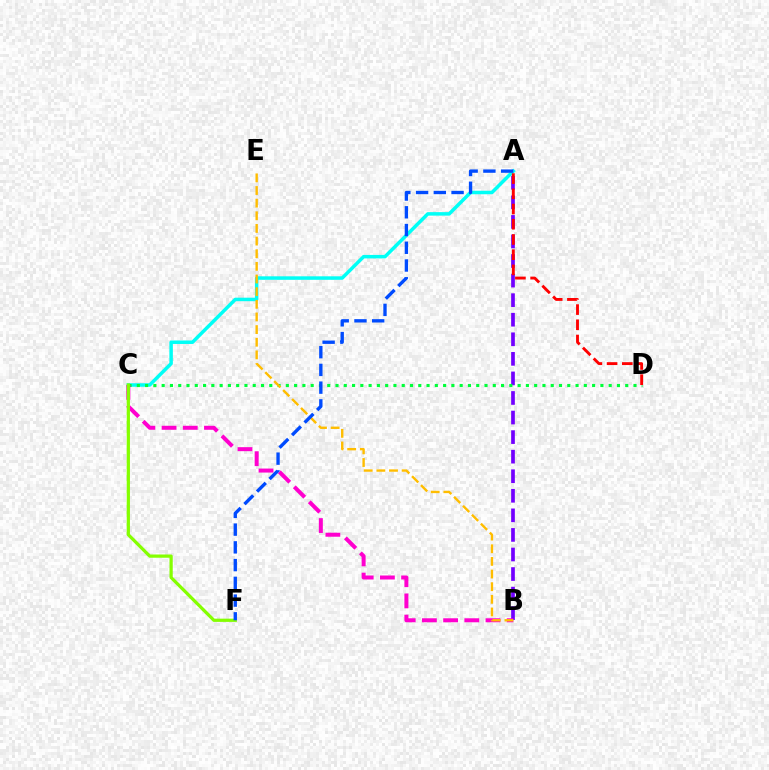{('A', 'B'): [{'color': '#7200ff', 'line_style': 'dashed', 'thickness': 2.66}], ('A', 'C'): [{'color': '#00fff6', 'line_style': 'solid', 'thickness': 2.52}], ('C', 'D'): [{'color': '#00ff39', 'line_style': 'dotted', 'thickness': 2.25}], ('A', 'D'): [{'color': '#ff0000', 'line_style': 'dashed', 'thickness': 2.07}], ('B', 'C'): [{'color': '#ff00cf', 'line_style': 'dashed', 'thickness': 2.88}], ('C', 'F'): [{'color': '#84ff00', 'line_style': 'solid', 'thickness': 2.33}], ('B', 'E'): [{'color': '#ffbd00', 'line_style': 'dashed', 'thickness': 1.72}], ('A', 'F'): [{'color': '#004bff', 'line_style': 'dashed', 'thickness': 2.41}]}